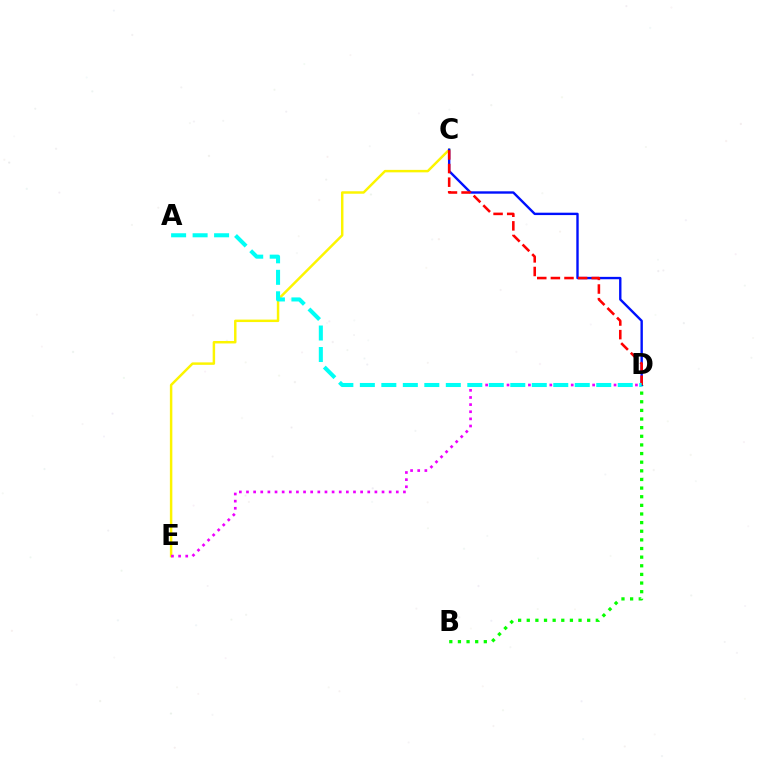{('C', 'E'): [{'color': '#fcf500', 'line_style': 'solid', 'thickness': 1.77}], ('D', 'E'): [{'color': '#ee00ff', 'line_style': 'dotted', 'thickness': 1.94}], ('B', 'D'): [{'color': '#08ff00', 'line_style': 'dotted', 'thickness': 2.35}], ('C', 'D'): [{'color': '#0010ff', 'line_style': 'solid', 'thickness': 1.72}, {'color': '#ff0000', 'line_style': 'dashed', 'thickness': 1.85}], ('A', 'D'): [{'color': '#00fff6', 'line_style': 'dashed', 'thickness': 2.92}]}